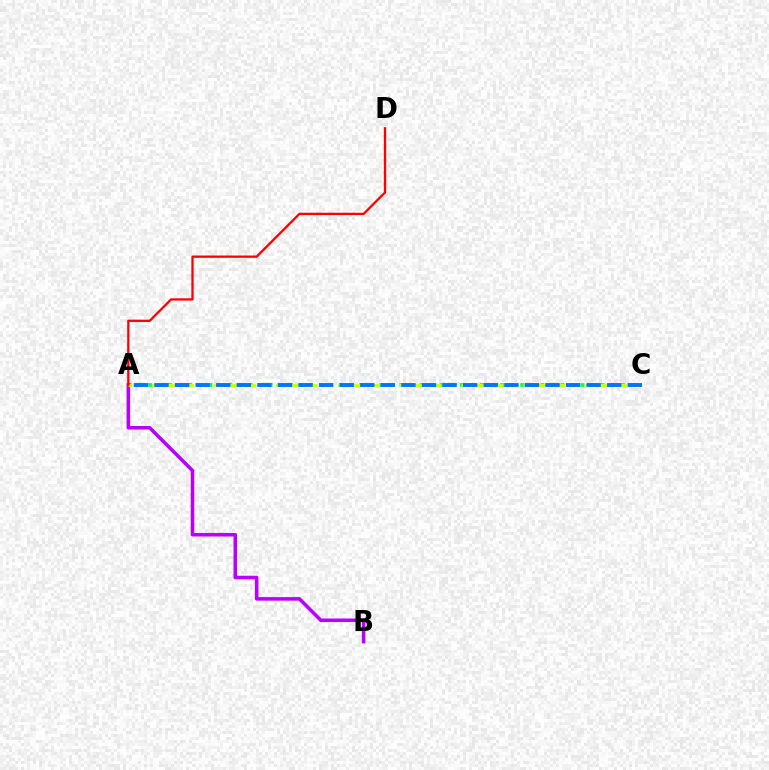{('A', 'C'): [{'color': '#00ff5c', 'line_style': 'dotted', 'thickness': 2.73}, {'color': '#d1ff00', 'line_style': 'dashed', 'thickness': 2.1}, {'color': '#0074ff', 'line_style': 'dashed', 'thickness': 2.8}], ('A', 'B'): [{'color': '#b900ff', 'line_style': 'solid', 'thickness': 2.56}], ('A', 'D'): [{'color': '#ff0000', 'line_style': 'solid', 'thickness': 1.66}]}